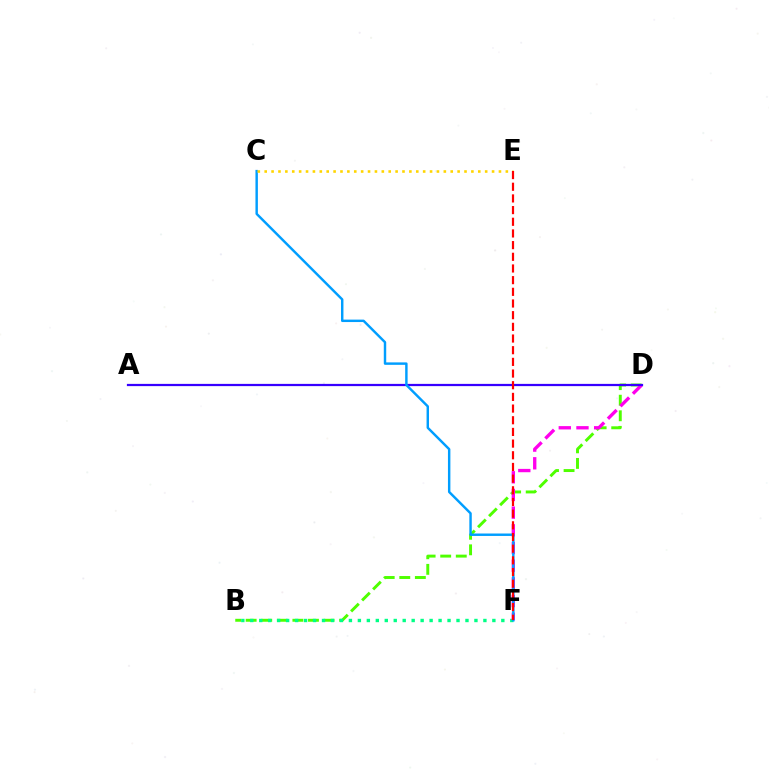{('B', 'D'): [{'color': '#4fff00', 'line_style': 'dashed', 'thickness': 2.12}], ('B', 'F'): [{'color': '#00ff86', 'line_style': 'dotted', 'thickness': 2.44}], ('D', 'F'): [{'color': '#ff00ed', 'line_style': 'dashed', 'thickness': 2.4}], ('A', 'D'): [{'color': '#3700ff', 'line_style': 'solid', 'thickness': 1.61}], ('C', 'F'): [{'color': '#009eff', 'line_style': 'solid', 'thickness': 1.76}], ('C', 'E'): [{'color': '#ffd500', 'line_style': 'dotted', 'thickness': 1.87}], ('E', 'F'): [{'color': '#ff0000', 'line_style': 'dashed', 'thickness': 1.59}]}